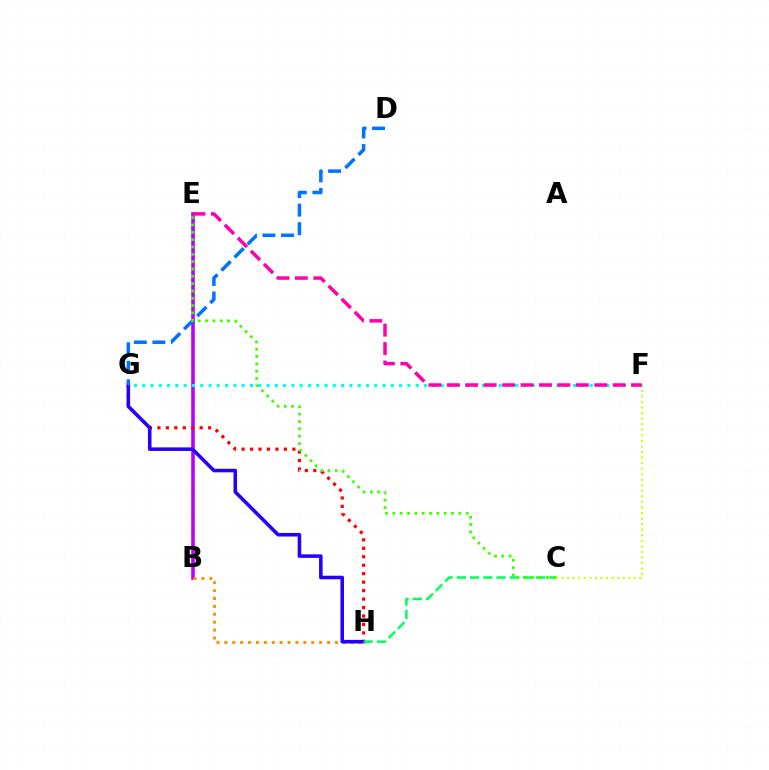{('B', 'E'): [{'color': '#b900ff', 'line_style': 'solid', 'thickness': 2.59}], ('G', 'H'): [{'color': '#ff0000', 'line_style': 'dotted', 'thickness': 2.3}, {'color': '#2500ff', 'line_style': 'solid', 'thickness': 2.56}], ('B', 'H'): [{'color': '#ff9400', 'line_style': 'dotted', 'thickness': 2.15}], ('C', 'F'): [{'color': '#d1ff00', 'line_style': 'dotted', 'thickness': 1.51}], ('C', 'H'): [{'color': '#00ff5c', 'line_style': 'dashed', 'thickness': 1.8}], ('D', 'G'): [{'color': '#0074ff', 'line_style': 'dashed', 'thickness': 2.52}], ('C', 'E'): [{'color': '#3dff00', 'line_style': 'dotted', 'thickness': 1.99}], ('F', 'G'): [{'color': '#00fff6', 'line_style': 'dotted', 'thickness': 2.25}], ('E', 'F'): [{'color': '#ff00ac', 'line_style': 'dashed', 'thickness': 2.5}]}